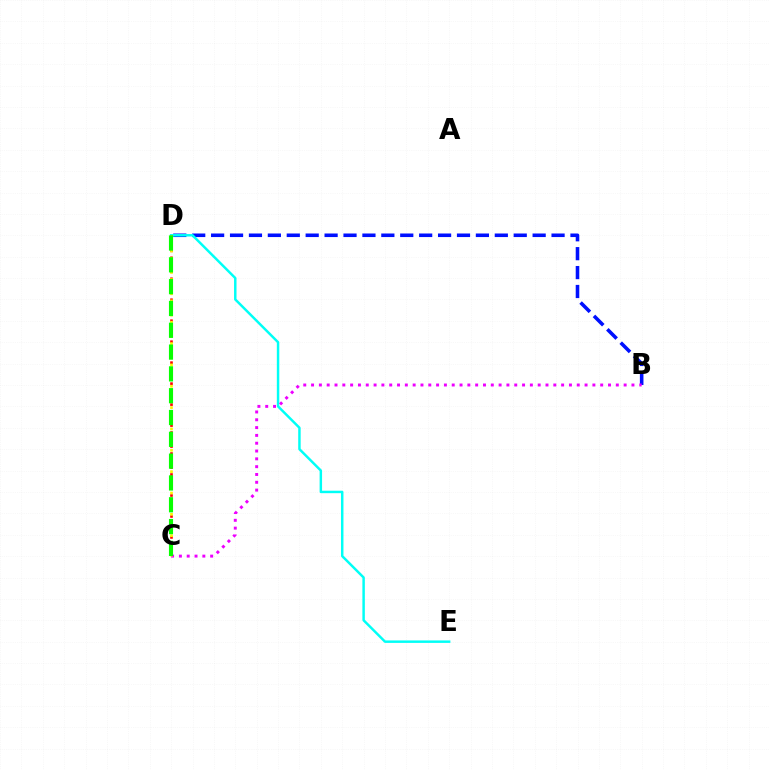{('B', 'D'): [{'color': '#0010ff', 'line_style': 'dashed', 'thickness': 2.57}], ('D', 'E'): [{'color': '#00fff6', 'line_style': 'solid', 'thickness': 1.77}], ('C', 'D'): [{'color': '#ff0000', 'line_style': 'dotted', 'thickness': 1.9}, {'color': '#fcf500', 'line_style': 'dotted', 'thickness': 1.93}, {'color': '#08ff00', 'line_style': 'dashed', 'thickness': 2.96}], ('B', 'C'): [{'color': '#ee00ff', 'line_style': 'dotted', 'thickness': 2.12}]}